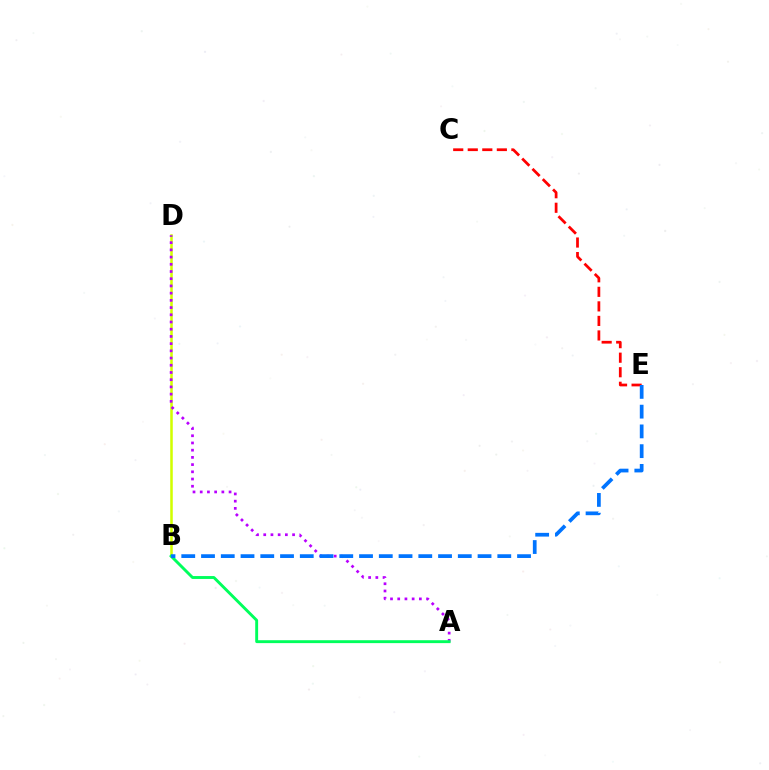{('B', 'D'): [{'color': '#d1ff00', 'line_style': 'solid', 'thickness': 1.83}], ('C', 'E'): [{'color': '#ff0000', 'line_style': 'dashed', 'thickness': 1.98}], ('A', 'D'): [{'color': '#b900ff', 'line_style': 'dotted', 'thickness': 1.96}], ('A', 'B'): [{'color': '#00ff5c', 'line_style': 'solid', 'thickness': 2.09}], ('B', 'E'): [{'color': '#0074ff', 'line_style': 'dashed', 'thickness': 2.68}]}